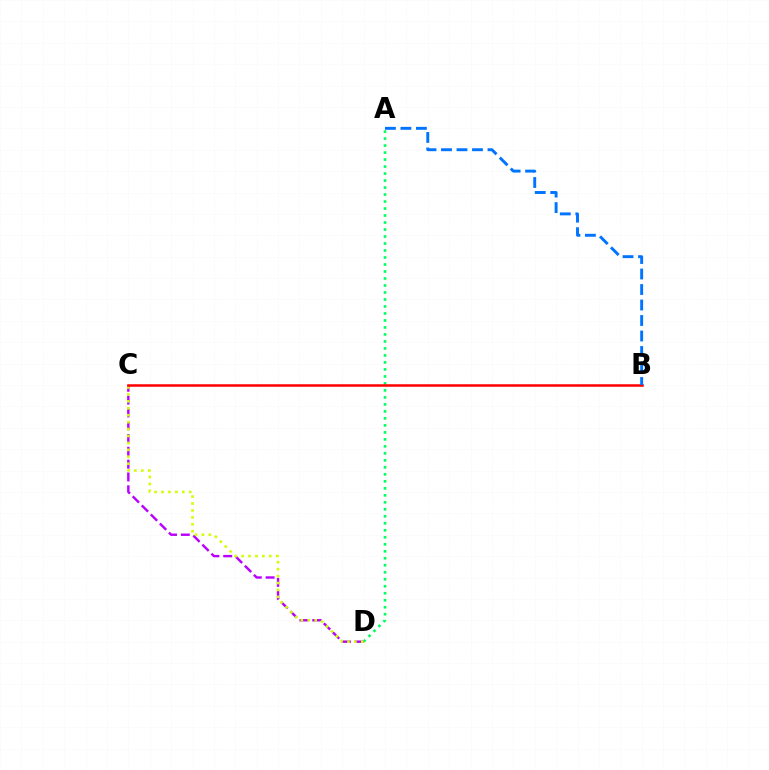{('A', 'D'): [{'color': '#00ff5c', 'line_style': 'dotted', 'thickness': 1.9}], ('C', 'D'): [{'color': '#b900ff', 'line_style': 'dashed', 'thickness': 1.74}, {'color': '#d1ff00', 'line_style': 'dotted', 'thickness': 1.88}], ('B', 'C'): [{'color': '#ff0000', 'line_style': 'solid', 'thickness': 1.82}], ('A', 'B'): [{'color': '#0074ff', 'line_style': 'dashed', 'thickness': 2.11}]}